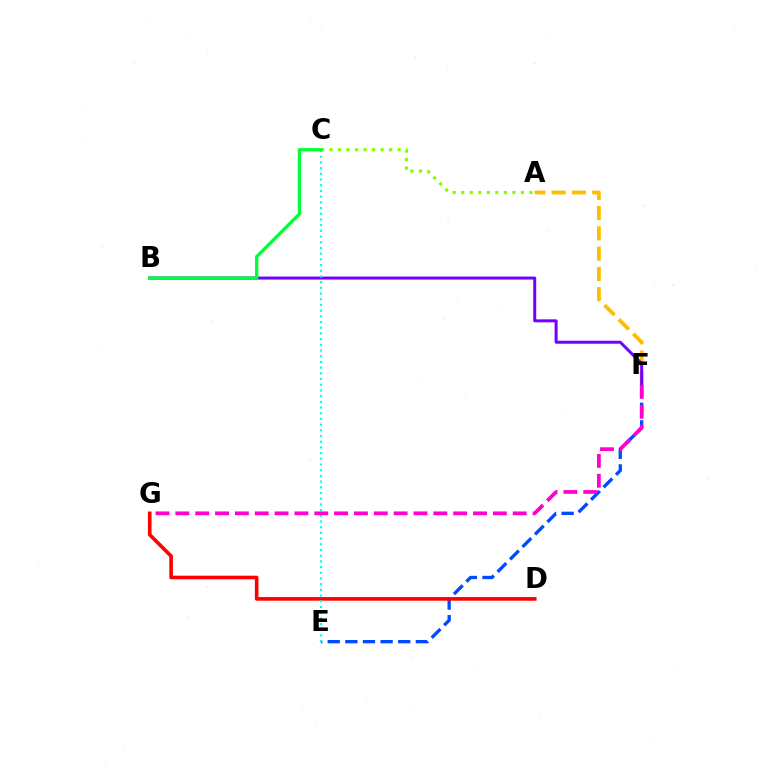{('E', 'F'): [{'color': '#004bff', 'line_style': 'dashed', 'thickness': 2.39}], ('A', 'F'): [{'color': '#ffbd00', 'line_style': 'dashed', 'thickness': 2.76}], ('B', 'F'): [{'color': '#7200ff', 'line_style': 'solid', 'thickness': 2.15}], ('D', 'G'): [{'color': '#ff0000', 'line_style': 'solid', 'thickness': 2.61}], ('C', 'E'): [{'color': '#00fff6', 'line_style': 'dotted', 'thickness': 1.55}], ('A', 'C'): [{'color': '#84ff00', 'line_style': 'dotted', 'thickness': 2.32}], ('B', 'C'): [{'color': '#00ff39', 'line_style': 'solid', 'thickness': 2.37}], ('F', 'G'): [{'color': '#ff00cf', 'line_style': 'dashed', 'thickness': 2.7}]}